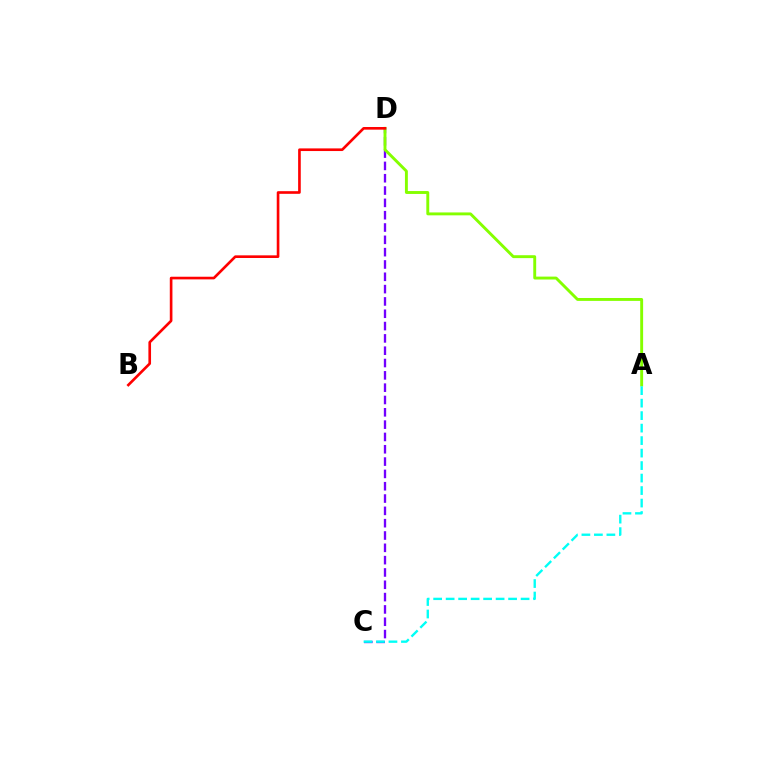{('C', 'D'): [{'color': '#7200ff', 'line_style': 'dashed', 'thickness': 1.67}], ('A', 'D'): [{'color': '#84ff00', 'line_style': 'solid', 'thickness': 2.09}], ('A', 'C'): [{'color': '#00fff6', 'line_style': 'dashed', 'thickness': 1.7}], ('B', 'D'): [{'color': '#ff0000', 'line_style': 'solid', 'thickness': 1.9}]}